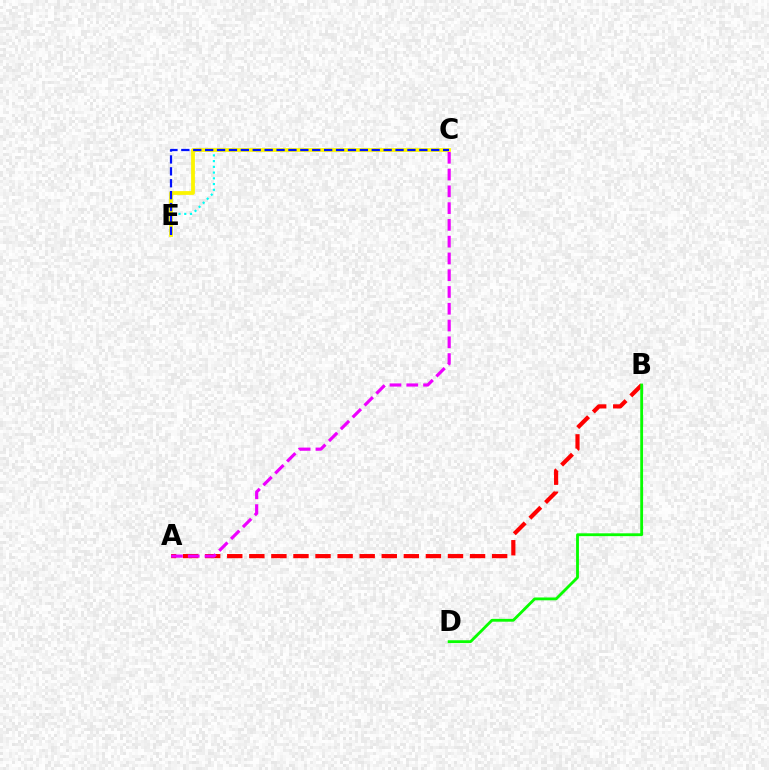{('C', 'E'): [{'color': '#00fff6', 'line_style': 'dotted', 'thickness': 1.56}, {'color': '#fcf500', 'line_style': 'solid', 'thickness': 2.72}, {'color': '#0010ff', 'line_style': 'dashed', 'thickness': 1.62}], ('A', 'B'): [{'color': '#ff0000', 'line_style': 'dashed', 'thickness': 3.0}], ('B', 'D'): [{'color': '#08ff00', 'line_style': 'solid', 'thickness': 2.04}], ('A', 'C'): [{'color': '#ee00ff', 'line_style': 'dashed', 'thickness': 2.28}]}